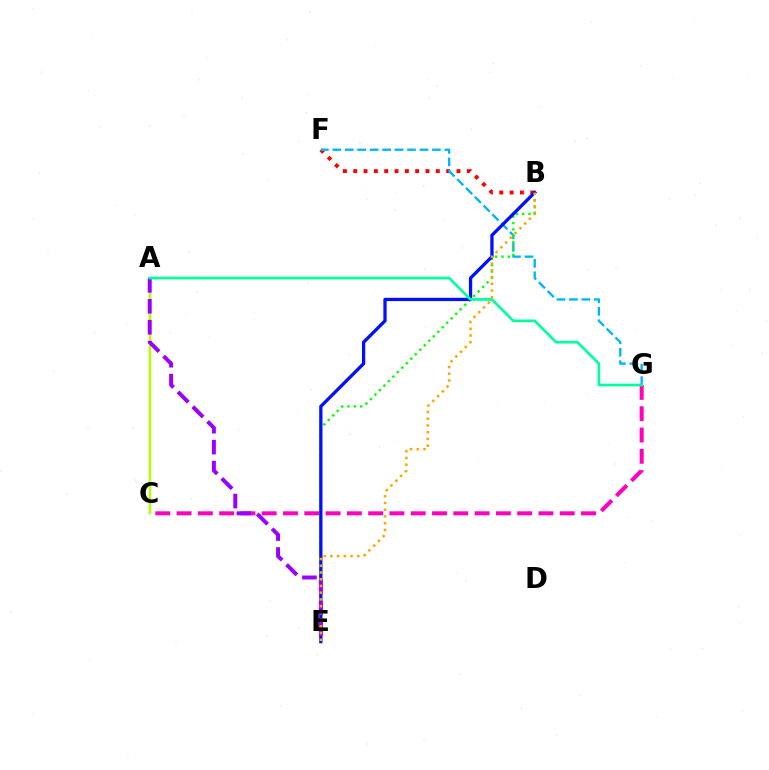{('B', 'F'): [{'color': '#ff0000', 'line_style': 'dotted', 'thickness': 2.81}], ('F', 'G'): [{'color': '#00b5ff', 'line_style': 'dashed', 'thickness': 1.69}], ('B', 'E'): [{'color': '#08ff00', 'line_style': 'dotted', 'thickness': 1.72}, {'color': '#0010ff', 'line_style': 'solid', 'thickness': 2.36}, {'color': '#ffa500', 'line_style': 'dotted', 'thickness': 1.83}], ('C', 'G'): [{'color': '#ff00bd', 'line_style': 'dashed', 'thickness': 2.89}], ('A', 'C'): [{'color': '#b3ff00', 'line_style': 'solid', 'thickness': 1.77}], ('A', 'E'): [{'color': '#9b00ff', 'line_style': 'dashed', 'thickness': 2.84}], ('A', 'G'): [{'color': '#00ff9d', 'line_style': 'solid', 'thickness': 1.93}]}